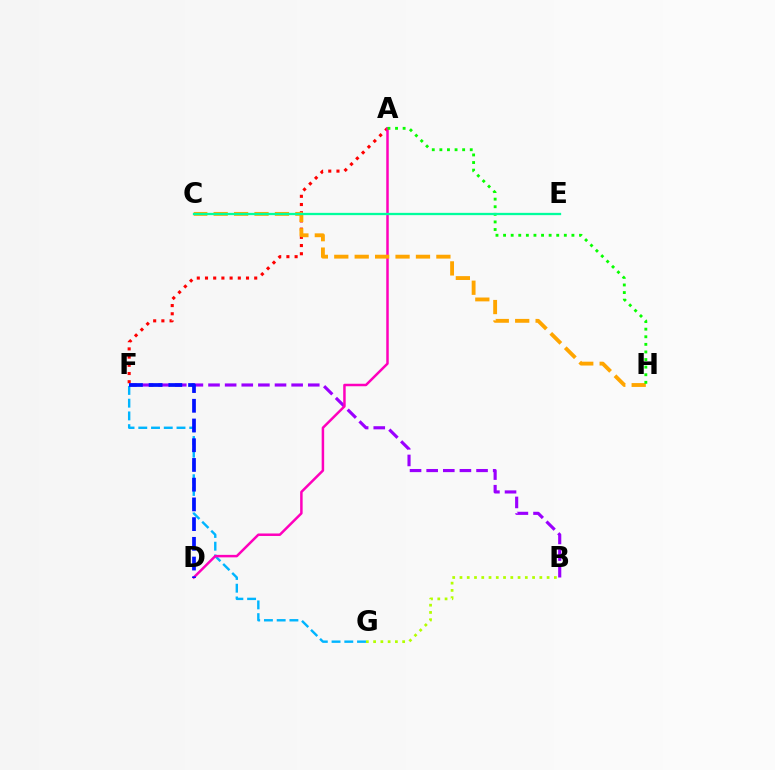{('B', 'F'): [{'color': '#9b00ff', 'line_style': 'dashed', 'thickness': 2.26}], ('A', 'F'): [{'color': '#ff0000', 'line_style': 'dotted', 'thickness': 2.23}], ('F', 'G'): [{'color': '#00b5ff', 'line_style': 'dashed', 'thickness': 1.73}], ('A', 'D'): [{'color': '#ff00bd', 'line_style': 'solid', 'thickness': 1.8}], ('C', 'H'): [{'color': '#ffa500', 'line_style': 'dashed', 'thickness': 2.77}], ('D', 'F'): [{'color': '#0010ff', 'line_style': 'dashed', 'thickness': 2.68}], ('A', 'H'): [{'color': '#08ff00', 'line_style': 'dotted', 'thickness': 2.06}], ('B', 'G'): [{'color': '#b3ff00', 'line_style': 'dotted', 'thickness': 1.97}], ('C', 'E'): [{'color': '#00ff9d', 'line_style': 'solid', 'thickness': 1.65}]}